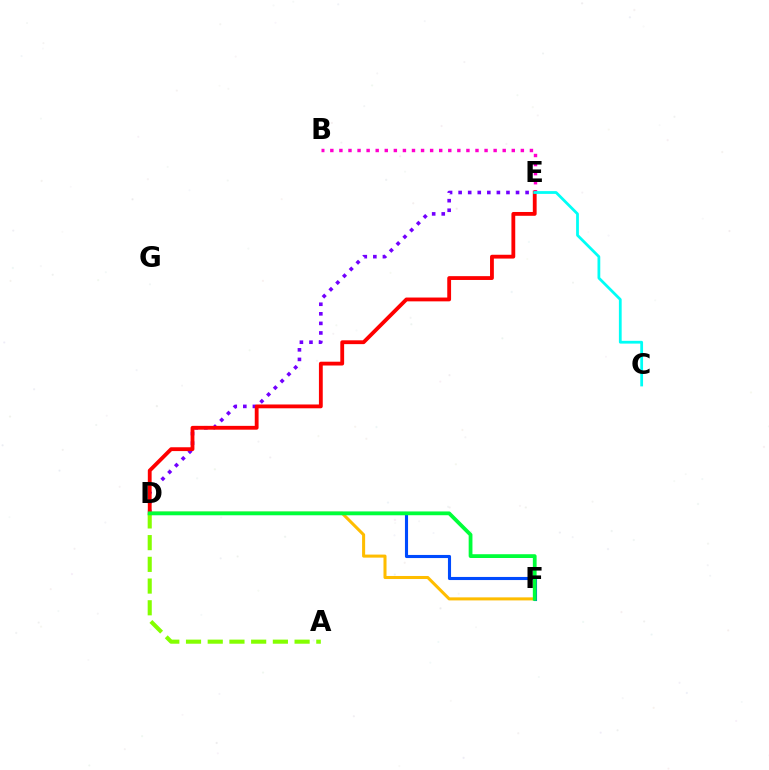{('B', 'E'): [{'color': '#ff00cf', 'line_style': 'dotted', 'thickness': 2.46}], ('D', 'F'): [{'color': '#ffbd00', 'line_style': 'solid', 'thickness': 2.19}, {'color': '#004bff', 'line_style': 'solid', 'thickness': 2.23}, {'color': '#00ff39', 'line_style': 'solid', 'thickness': 2.72}], ('D', 'E'): [{'color': '#7200ff', 'line_style': 'dotted', 'thickness': 2.6}, {'color': '#ff0000', 'line_style': 'solid', 'thickness': 2.75}], ('C', 'E'): [{'color': '#00fff6', 'line_style': 'solid', 'thickness': 1.99}], ('A', 'D'): [{'color': '#84ff00', 'line_style': 'dashed', 'thickness': 2.95}]}